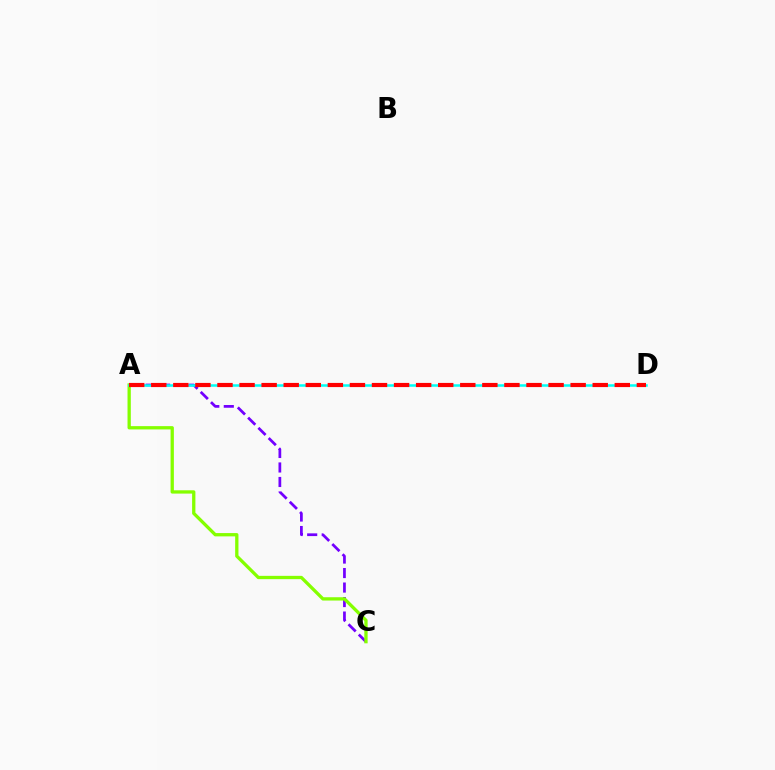{('A', 'C'): [{'color': '#7200ff', 'line_style': 'dashed', 'thickness': 1.97}, {'color': '#84ff00', 'line_style': 'solid', 'thickness': 2.37}], ('A', 'D'): [{'color': '#00fff6', 'line_style': 'solid', 'thickness': 1.8}, {'color': '#ff0000', 'line_style': 'dashed', 'thickness': 3.0}]}